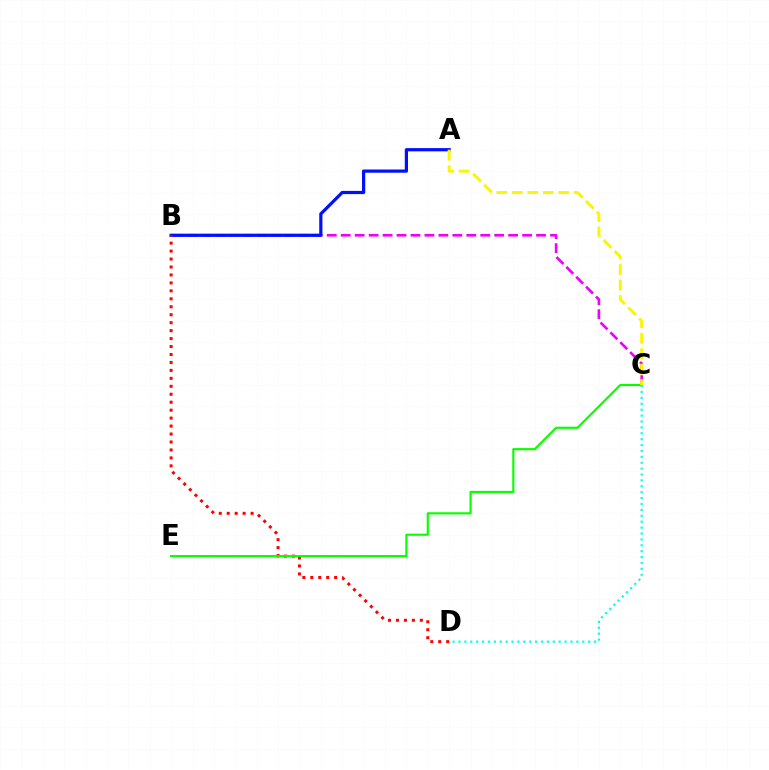{('B', 'C'): [{'color': '#ee00ff', 'line_style': 'dashed', 'thickness': 1.9}], ('A', 'B'): [{'color': '#0010ff', 'line_style': 'solid', 'thickness': 2.32}], ('B', 'D'): [{'color': '#ff0000', 'line_style': 'dotted', 'thickness': 2.16}], ('C', 'E'): [{'color': '#08ff00', 'line_style': 'solid', 'thickness': 1.55}], ('A', 'C'): [{'color': '#fcf500', 'line_style': 'dashed', 'thickness': 2.11}], ('C', 'D'): [{'color': '#00fff6', 'line_style': 'dotted', 'thickness': 1.6}]}